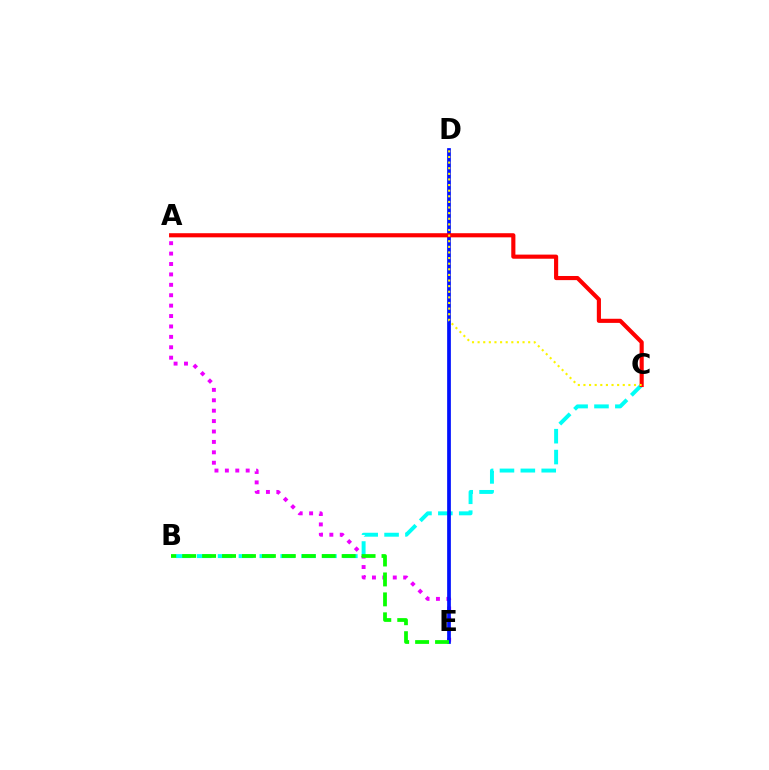{('A', 'E'): [{'color': '#ee00ff', 'line_style': 'dotted', 'thickness': 2.83}], ('B', 'C'): [{'color': '#00fff6', 'line_style': 'dashed', 'thickness': 2.84}], ('D', 'E'): [{'color': '#0010ff', 'line_style': 'solid', 'thickness': 2.68}], ('A', 'C'): [{'color': '#ff0000', 'line_style': 'solid', 'thickness': 2.97}], ('B', 'E'): [{'color': '#08ff00', 'line_style': 'dashed', 'thickness': 2.71}], ('C', 'D'): [{'color': '#fcf500', 'line_style': 'dotted', 'thickness': 1.53}]}